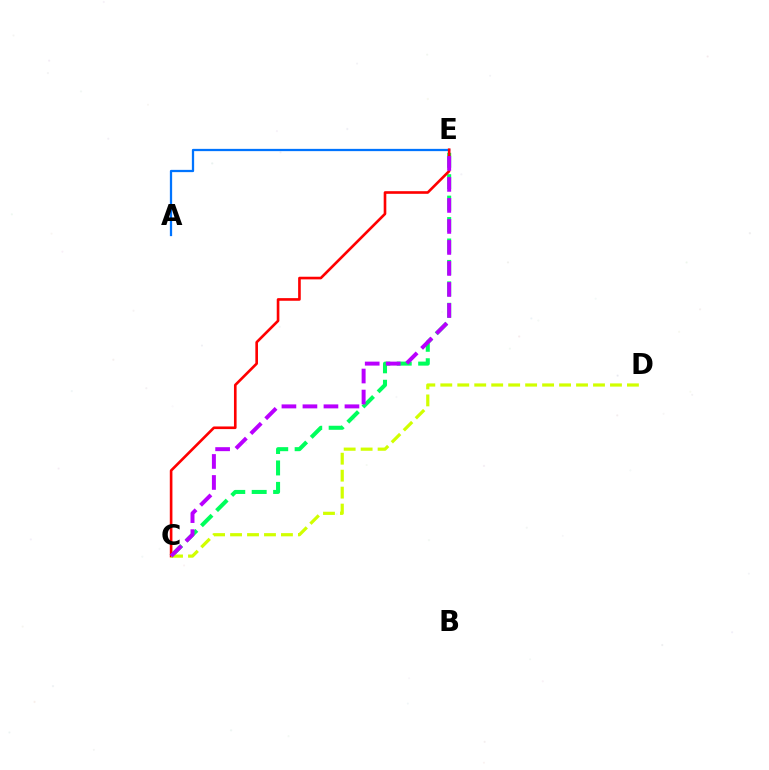{('C', 'E'): [{'color': '#00ff5c', 'line_style': 'dashed', 'thickness': 2.91}, {'color': '#ff0000', 'line_style': 'solid', 'thickness': 1.9}, {'color': '#b900ff', 'line_style': 'dashed', 'thickness': 2.85}], ('A', 'E'): [{'color': '#0074ff', 'line_style': 'solid', 'thickness': 1.63}], ('C', 'D'): [{'color': '#d1ff00', 'line_style': 'dashed', 'thickness': 2.31}]}